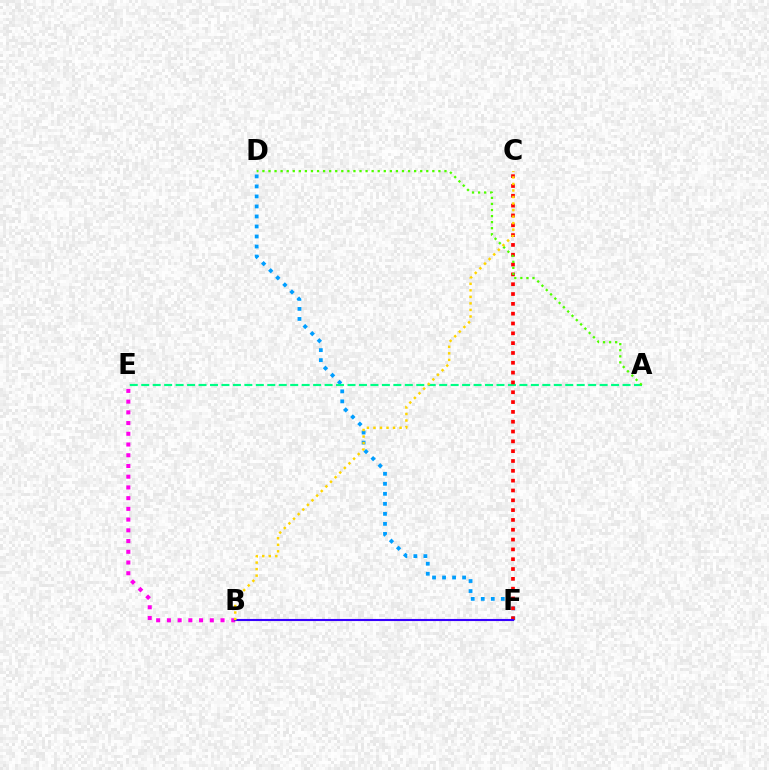{('D', 'F'): [{'color': '#009eff', 'line_style': 'dotted', 'thickness': 2.72}], ('A', 'E'): [{'color': '#00ff86', 'line_style': 'dashed', 'thickness': 1.56}], ('B', 'E'): [{'color': '#ff00ed', 'line_style': 'dotted', 'thickness': 2.91}], ('C', 'F'): [{'color': '#ff0000', 'line_style': 'dotted', 'thickness': 2.67}], ('B', 'F'): [{'color': '#3700ff', 'line_style': 'solid', 'thickness': 1.51}], ('A', 'D'): [{'color': '#4fff00', 'line_style': 'dotted', 'thickness': 1.65}], ('B', 'C'): [{'color': '#ffd500', 'line_style': 'dotted', 'thickness': 1.77}]}